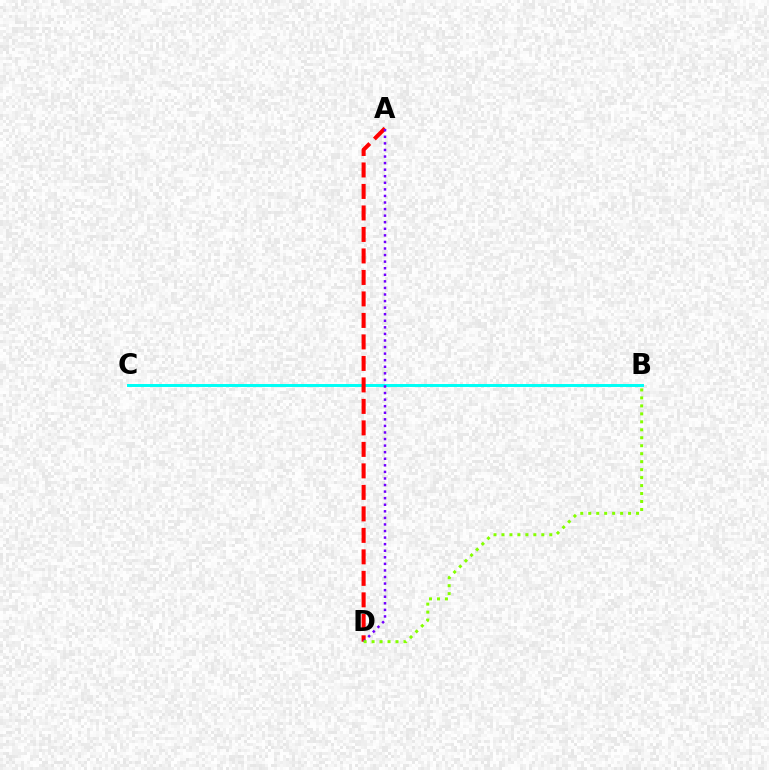{('B', 'C'): [{'color': '#00fff6', 'line_style': 'solid', 'thickness': 2.13}], ('A', 'D'): [{'color': '#ff0000', 'line_style': 'dashed', 'thickness': 2.92}, {'color': '#7200ff', 'line_style': 'dotted', 'thickness': 1.79}], ('B', 'D'): [{'color': '#84ff00', 'line_style': 'dotted', 'thickness': 2.17}]}